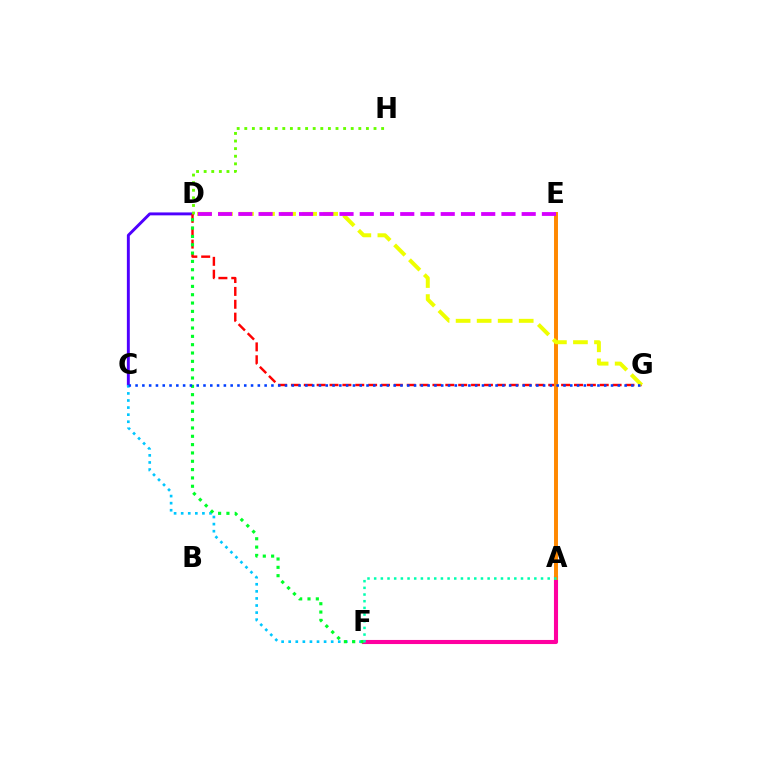{('A', 'F'): [{'color': '#ff00a0', 'line_style': 'solid', 'thickness': 2.95}, {'color': '#00ffaf', 'line_style': 'dotted', 'thickness': 1.81}], ('C', 'D'): [{'color': '#4f00ff', 'line_style': 'solid', 'thickness': 2.1}], ('C', 'F'): [{'color': '#00c7ff', 'line_style': 'dotted', 'thickness': 1.92}], ('D', 'G'): [{'color': '#ff0000', 'line_style': 'dashed', 'thickness': 1.75}, {'color': '#eeff00', 'line_style': 'dashed', 'thickness': 2.86}], ('D', 'F'): [{'color': '#00ff27', 'line_style': 'dotted', 'thickness': 2.26}], ('A', 'E'): [{'color': '#ff8800', 'line_style': 'solid', 'thickness': 2.84}], ('C', 'G'): [{'color': '#003fff', 'line_style': 'dotted', 'thickness': 1.85}], ('D', 'E'): [{'color': '#d600ff', 'line_style': 'dashed', 'thickness': 2.75}], ('D', 'H'): [{'color': '#66ff00', 'line_style': 'dotted', 'thickness': 2.07}]}